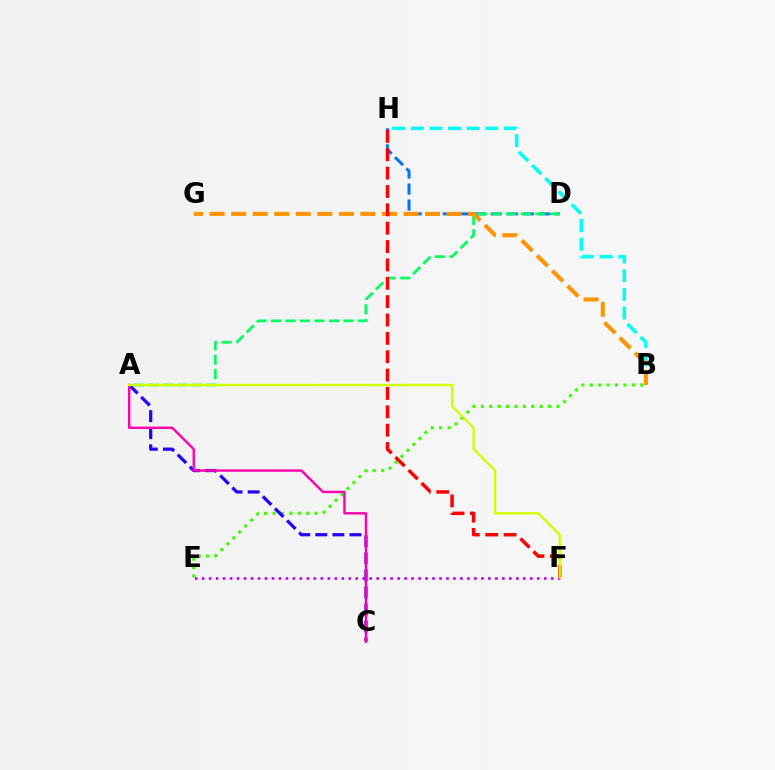{('B', 'H'): [{'color': '#00fff6', 'line_style': 'dashed', 'thickness': 2.53}], ('E', 'F'): [{'color': '#b900ff', 'line_style': 'dotted', 'thickness': 1.9}], ('B', 'E'): [{'color': '#3dff00', 'line_style': 'dotted', 'thickness': 2.29}], ('D', 'H'): [{'color': '#0074ff', 'line_style': 'dashed', 'thickness': 2.18}], ('A', 'C'): [{'color': '#2500ff', 'line_style': 'dashed', 'thickness': 2.32}, {'color': '#ff00ac', 'line_style': 'solid', 'thickness': 1.72}], ('A', 'D'): [{'color': '#00ff5c', 'line_style': 'dashed', 'thickness': 1.97}], ('B', 'G'): [{'color': '#ff9400', 'line_style': 'dashed', 'thickness': 2.93}], ('F', 'H'): [{'color': '#ff0000', 'line_style': 'dashed', 'thickness': 2.49}], ('A', 'F'): [{'color': '#d1ff00', 'line_style': 'solid', 'thickness': 1.69}]}